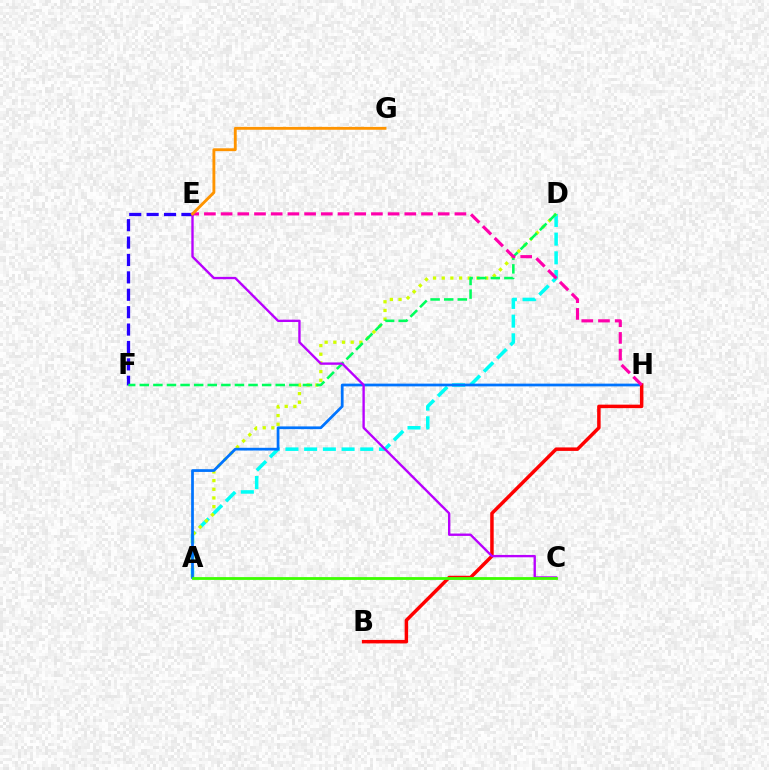{('A', 'D'): [{'color': '#00fff6', 'line_style': 'dashed', 'thickness': 2.54}, {'color': '#d1ff00', 'line_style': 'dotted', 'thickness': 2.36}], ('A', 'H'): [{'color': '#0074ff', 'line_style': 'solid', 'thickness': 1.97}], ('E', 'F'): [{'color': '#2500ff', 'line_style': 'dashed', 'thickness': 2.36}], ('D', 'F'): [{'color': '#00ff5c', 'line_style': 'dashed', 'thickness': 1.85}], ('B', 'H'): [{'color': '#ff0000', 'line_style': 'solid', 'thickness': 2.51}], ('E', 'H'): [{'color': '#ff00ac', 'line_style': 'dashed', 'thickness': 2.27}], ('C', 'E'): [{'color': '#b900ff', 'line_style': 'solid', 'thickness': 1.7}], ('E', 'G'): [{'color': '#ff9400', 'line_style': 'solid', 'thickness': 2.06}], ('A', 'C'): [{'color': '#3dff00', 'line_style': 'solid', 'thickness': 2.01}]}